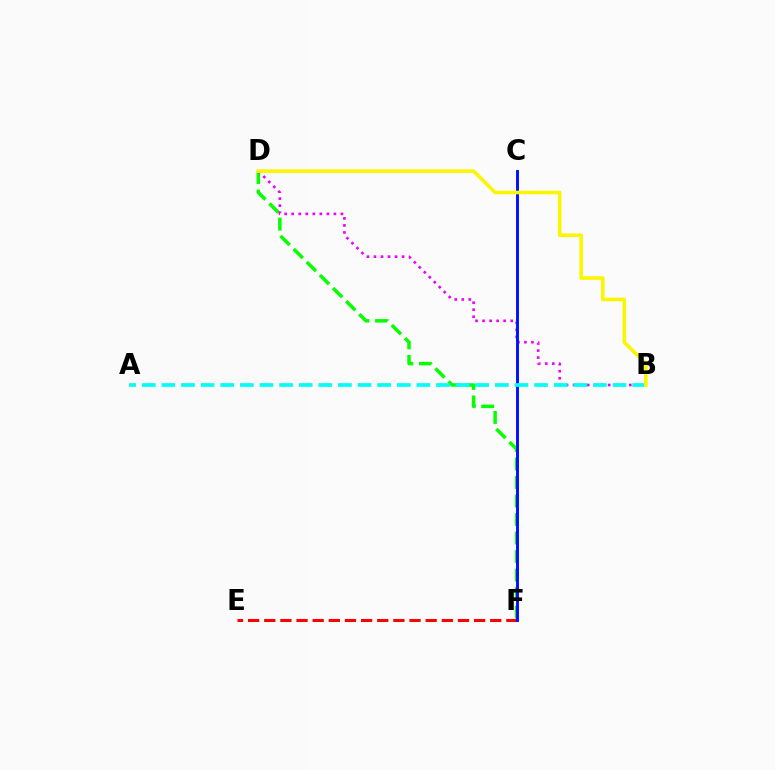{('D', 'F'): [{'color': '#08ff00', 'line_style': 'dashed', 'thickness': 2.51}], ('E', 'F'): [{'color': '#ff0000', 'line_style': 'dashed', 'thickness': 2.19}], ('B', 'D'): [{'color': '#ee00ff', 'line_style': 'dotted', 'thickness': 1.91}, {'color': '#fcf500', 'line_style': 'solid', 'thickness': 2.59}], ('C', 'F'): [{'color': '#0010ff', 'line_style': 'solid', 'thickness': 2.09}], ('A', 'B'): [{'color': '#00fff6', 'line_style': 'dashed', 'thickness': 2.66}]}